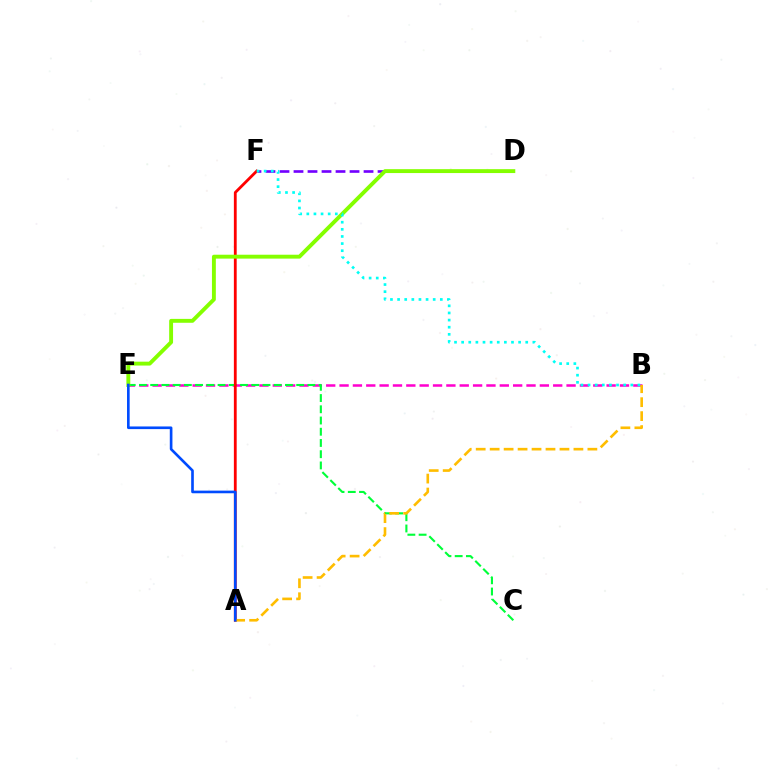{('B', 'E'): [{'color': '#ff00cf', 'line_style': 'dashed', 'thickness': 1.81}], ('D', 'F'): [{'color': '#7200ff', 'line_style': 'dashed', 'thickness': 1.9}], ('C', 'E'): [{'color': '#00ff39', 'line_style': 'dashed', 'thickness': 1.53}], ('A', 'F'): [{'color': '#ff0000', 'line_style': 'solid', 'thickness': 2.02}], ('D', 'E'): [{'color': '#84ff00', 'line_style': 'solid', 'thickness': 2.8}], ('B', 'F'): [{'color': '#00fff6', 'line_style': 'dotted', 'thickness': 1.93}], ('A', 'B'): [{'color': '#ffbd00', 'line_style': 'dashed', 'thickness': 1.9}], ('A', 'E'): [{'color': '#004bff', 'line_style': 'solid', 'thickness': 1.9}]}